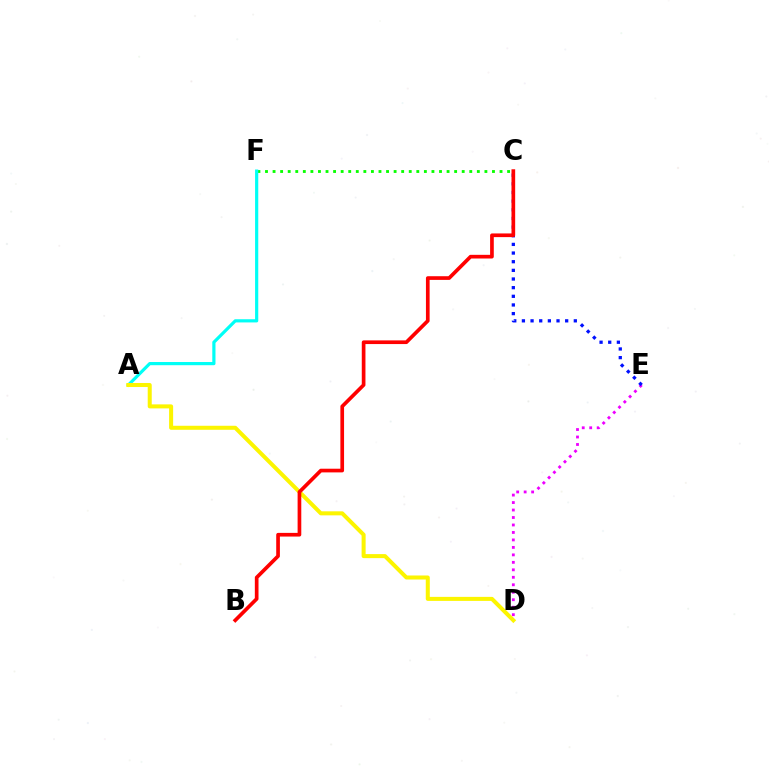{('D', 'E'): [{'color': '#ee00ff', 'line_style': 'dotted', 'thickness': 2.03}], ('C', 'F'): [{'color': '#08ff00', 'line_style': 'dotted', 'thickness': 2.06}], ('A', 'F'): [{'color': '#00fff6', 'line_style': 'solid', 'thickness': 2.3}], ('C', 'E'): [{'color': '#0010ff', 'line_style': 'dotted', 'thickness': 2.35}], ('A', 'D'): [{'color': '#fcf500', 'line_style': 'solid', 'thickness': 2.89}], ('B', 'C'): [{'color': '#ff0000', 'line_style': 'solid', 'thickness': 2.65}]}